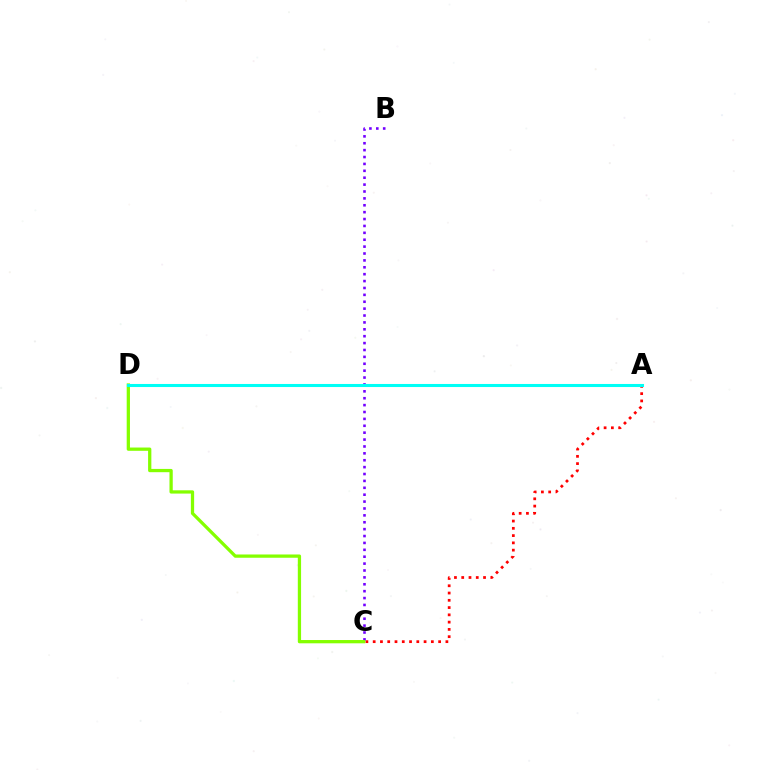{('A', 'C'): [{'color': '#ff0000', 'line_style': 'dotted', 'thickness': 1.98}], ('B', 'C'): [{'color': '#7200ff', 'line_style': 'dotted', 'thickness': 1.87}], ('C', 'D'): [{'color': '#84ff00', 'line_style': 'solid', 'thickness': 2.35}], ('A', 'D'): [{'color': '#00fff6', 'line_style': 'solid', 'thickness': 2.2}]}